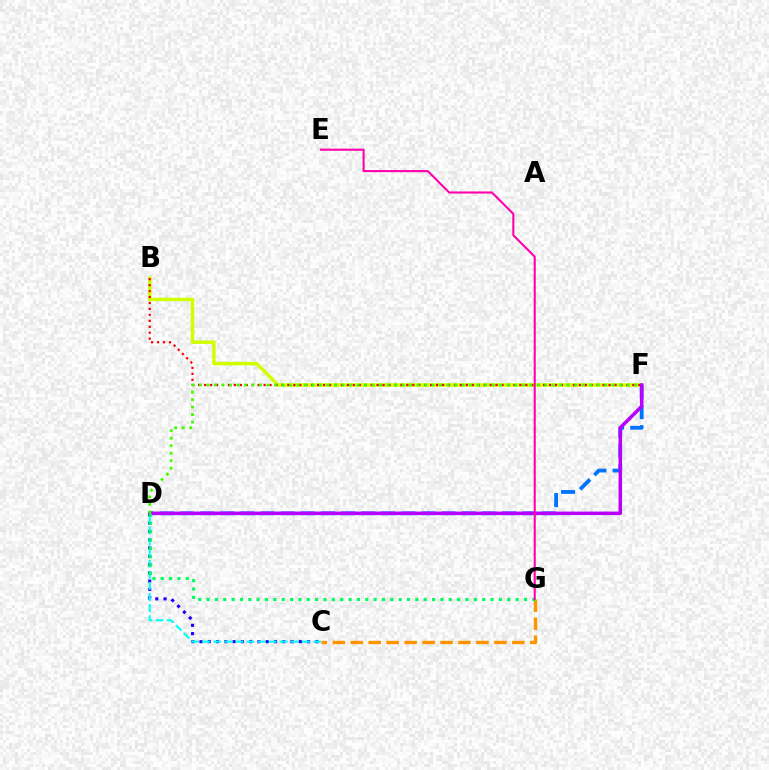{('B', 'F'): [{'color': '#d1ff00', 'line_style': 'solid', 'thickness': 2.51}, {'color': '#ff0000', 'line_style': 'dotted', 'thickness': 1.62}], ('D', 'F'): [{'color': '#0074ff', 'line_style': 'dashed', 'thickness': 2.73}, {'color': '#b900ff', 'line_style': 'solid', 'thickness': 2.52}, {'color': '#3dff00', 'line_style': 'dotted', 'thickness': 2.04}], ('C', 'D'): [{'color': '#2500ff', 'line_style': 'dotted', 'thickness': 2.25}, {'color': '#00fff6', 'line_style': 'dashed', 'thickness': 1.51}], ('C', 'G'): [{'color': '#ff9400', 'line_style': 'dashed', 'thickness': 2.44}], ('D', 'G'): [{'color': '#00ff5c', 'line_style': 'dotted', 'thickness': 2.27}], ('E', 'G'): [{'color': '#ff00ac', 'line_style': 'solid', 'thickness': 1.51}]}